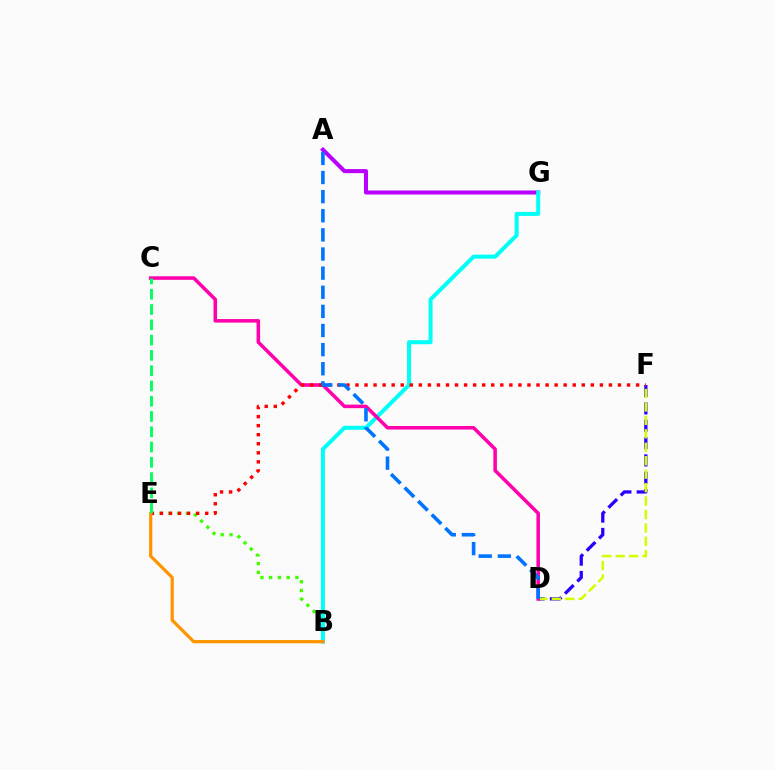{('D', 'F'): [{'color': '#2500ff', 'line_style': 'dashed', 'thickness': 2.36}, {'color': '#d1ff00', 'line_style': 'dashed', 'thickness': 1.83}], ('A', 'G'): [{'color': '#b900ff', 'line_style': 'solid', 'thickness': 2.92}], ('B', 'E'): [{'color': '#3dff00', 'line_style': 'dotted', 'thickness': 2.38}, {'color': '#ff9400', 'line_style': 'solid', 'thickness': 2.31}], ('B', 'G'): [{'color': '#00fff6', 'line_style': 'solid', 'thickness': 2.9}], ('C', 'D'): [{'color': '#ff00ac', 'line_style': 'solid', 'thickness': 2.54}], ('E', 'F'): [{'color': '#ff0000', 'line_style': 'dotted', 'thickness': 2.46}], ('A', 'D'): [{'color': '#0074ff', 'line_style': 'dashed', 'thickness': 2.6}], ('C', 'E'): [{'color': '#00ff5c', 'line_style': 'dashed', 'thickness': 2.08}]}